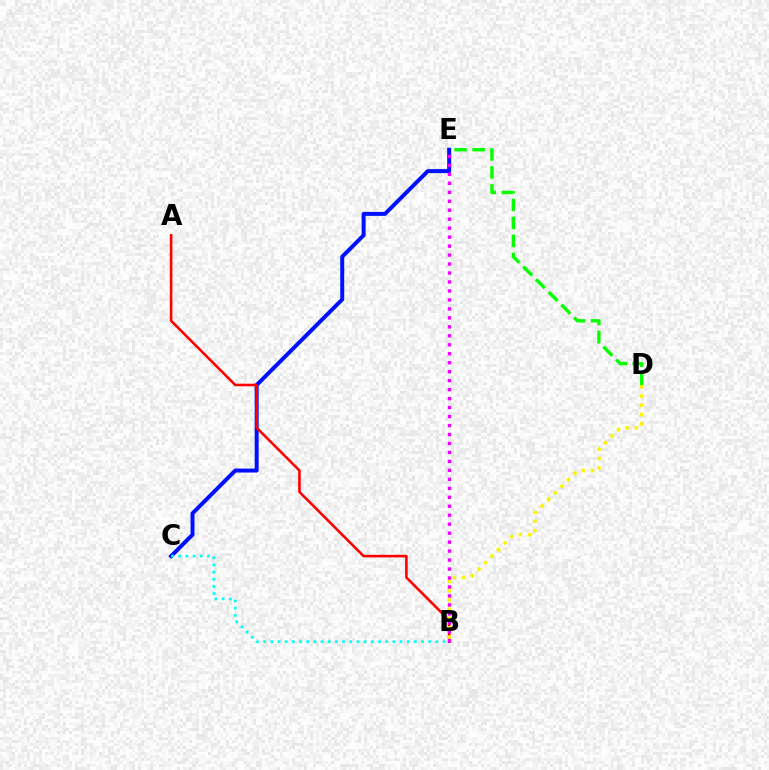{('D', 'E'): [{'color': '#08ff00', 'line_style': 'dashed', 'thickness': 2.44}], ('C', 'E'): [{'color': '#0010ff', 'line_style': 'solid', 'thickness': 2.86}], ('A', 'B'): [{'color': '#ff0000', 'line_style': 'solid', 'thickness': 1.86}], ('B', 'C'): [{'color': '#00fff6', 'line_style': 'dotted', 'thickness': 1.95}], ('B', 'D'): [{'color': '#fcf500', 'line_style': 'dotted', 'thickness': 2.52}], ('B', 'E'): [{'color': '#ee00ff', 'line_style': 'dotted', 'thickness': 2.44}]}